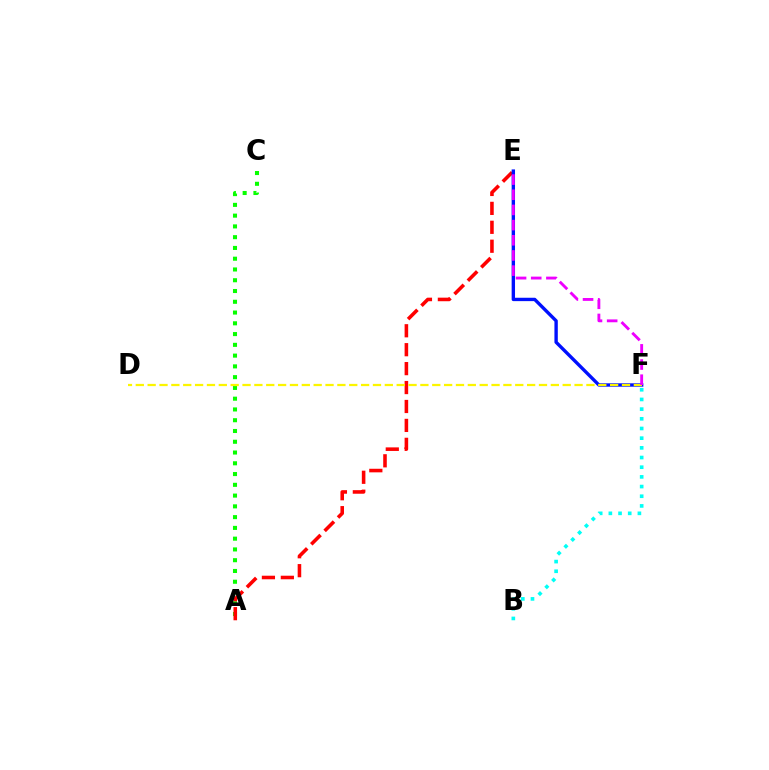{('A', 'C'): [{'color': '#08ff00', 'line_style': 'dotted', 'thickness': 2.93}], ('B', 'F'): [{'color': '#00fff6', 'line_style': 'dotted', 'thickness': 2.63}], ('A', 'E'): [{'color': '#ff0000', 'line_style': 'dashed', 'thickness': 2.57}], ('E', 'F'): [{'color': '#0010ff', 'line_style': 'solid', 'thickness': 2.43}, {'color': '#ee00ff', 'line_style': 'dashed', 'thickness': 2.06}], ('D', 'F'): [{'color': '#fcf500', 'line_style': 'dashed', 'thickness': 1.61}]}